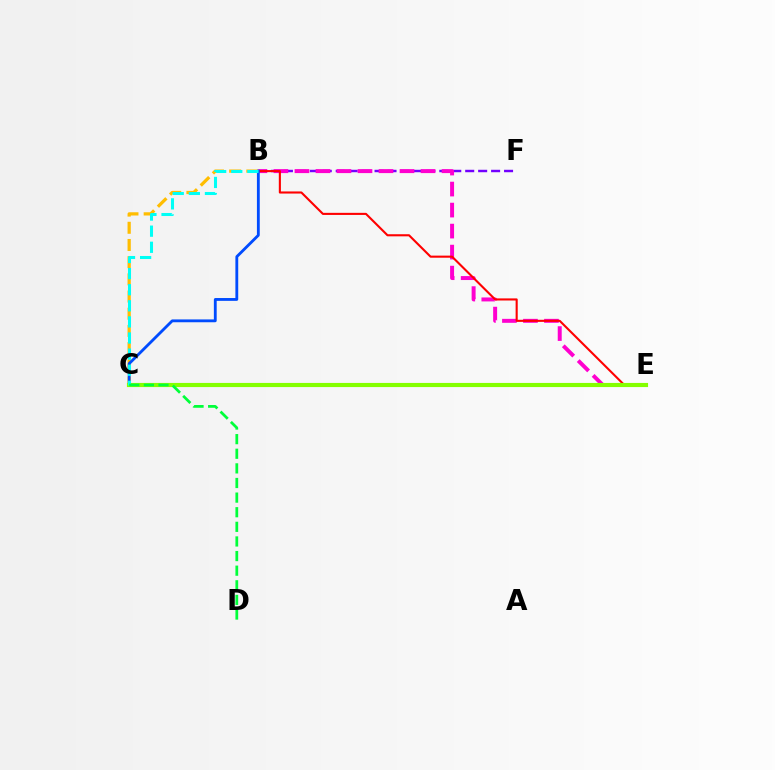{('B', 'C'): [{'color': '#ffbd00', 'line_style': 'dashed', 'thickness': 2.34}, {'color': '#004bff', 'line_style': 'solid', 'thickness': 2.04}, {'color': '#00fff6', 'line_style': 'dashed', 'thickness': 2.19}], ('B', 'F'): [{'color': '#7200ff', 'line_style': 'dashed', 'thickness': 1.76}], ('B', 'E'): [{'color': '#ff00cf', 'line_style': 'dashed', 'thickness': 2.85}, {'color': '#ff0000', 'line_style': 'solid', 'thickness': 1.51}], ('C', 'E'): [{'color': '#84ff00', 'line_style': 'solid', 'thickness': 2.98}], ('C', 'D'): [{'color': '#00ff39', 'line_style': 'dashed', 'thickness': 1.99}]}